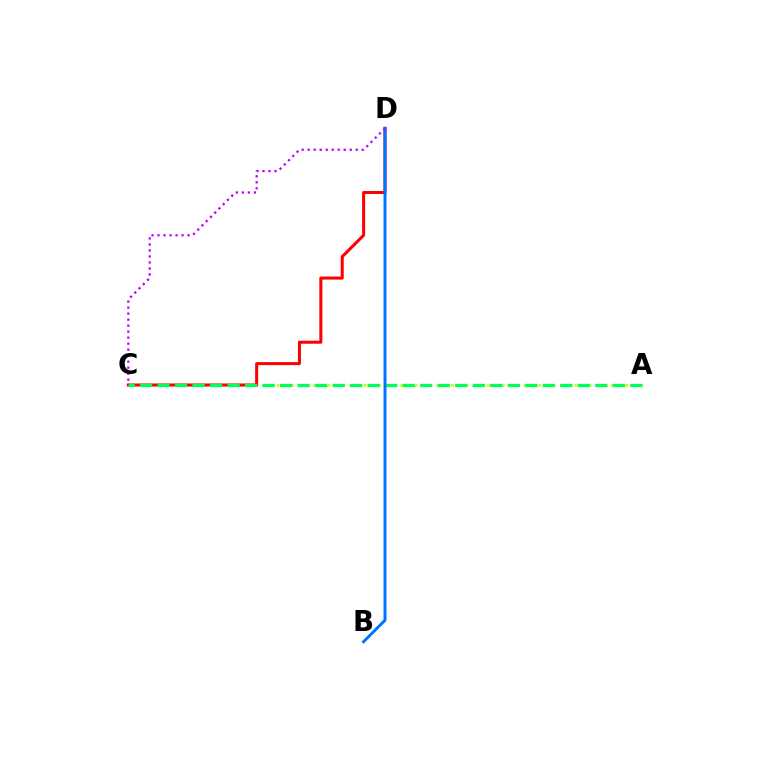{('A', 'C'): [{'color': '#d1ff00', 'line_style': 'dotted', 'thickness': 1.97}, {'color': '#00ff5c', 'line_style': 'dashed', 'thickness': 2.38}], ('C', 'D'): [{'color': '#ff0000', 'line_style': 'solid', 'thickness': 2.18}, {'color': '#b900ff', 'line_style': 'dotted', 'thickness': 1.63}], ('B', 'D'): [{'color': '#0074ff', 'line_style': 'solid', 'thickness': 2.14}]}